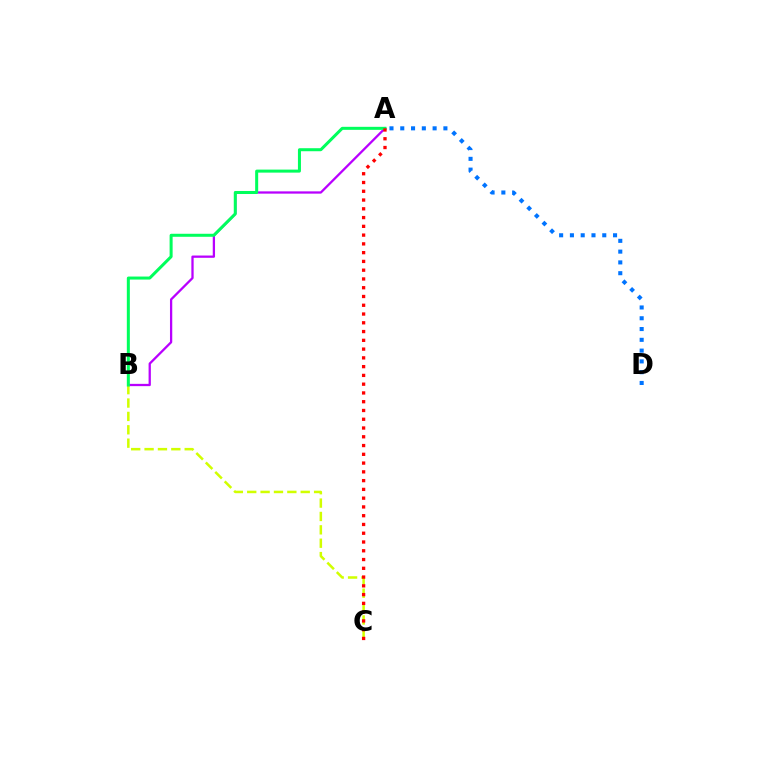{('A', 'B'): [{'color': '#b900ff', 'line_style': 'solid', 'thickness': 1.64}, {'color': '#00ff5c', 'line_style': 'solid', 'thickness': 2.17}], ('A', 'D'): [{'color': '#0074ff', 'line_style': 'dotted', 'thickness': 2.93}], ('B', 'C'): [{'color': '#d1ff00', 'line_style': 'dashed', 'thickness': 1.82}], ('A', 'C'): [{'color': '#ff0000', 'line_style': 'dotted', 'thickness': 2.38}]}